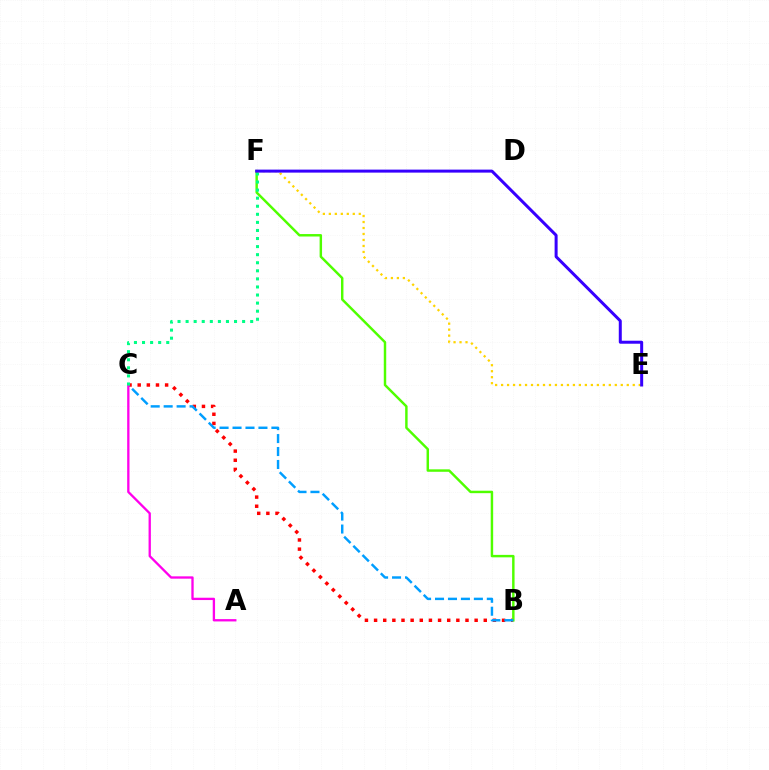{('B', 'C'): [{'color': '#ff0000', 'line_style': 'dotted', 'thickness': 2.48}, {'color': '#009eff', 'line_style': 'dashed', 'thickness': 1.76}], ('B', 'F'): [{'color': '#4fff00', 'line_style': 'solid', 'thickness': 1.76}], ('A', 'C'): [{'color': '#ff00ed', 'line_style': 'solid', 'thickness': 1.67}], ('C', 'F'): [{'color': '#00ff86', 'line_style': 'dotted', 'thickness': 2.19}], ('E', 'F'): [{'color': '#ffd500', 'line_style': 'dotted', 'thickness': 1.63}, {'color': '#3700ff', 'line_style': 'solid', 'thickness': 2.16}]}